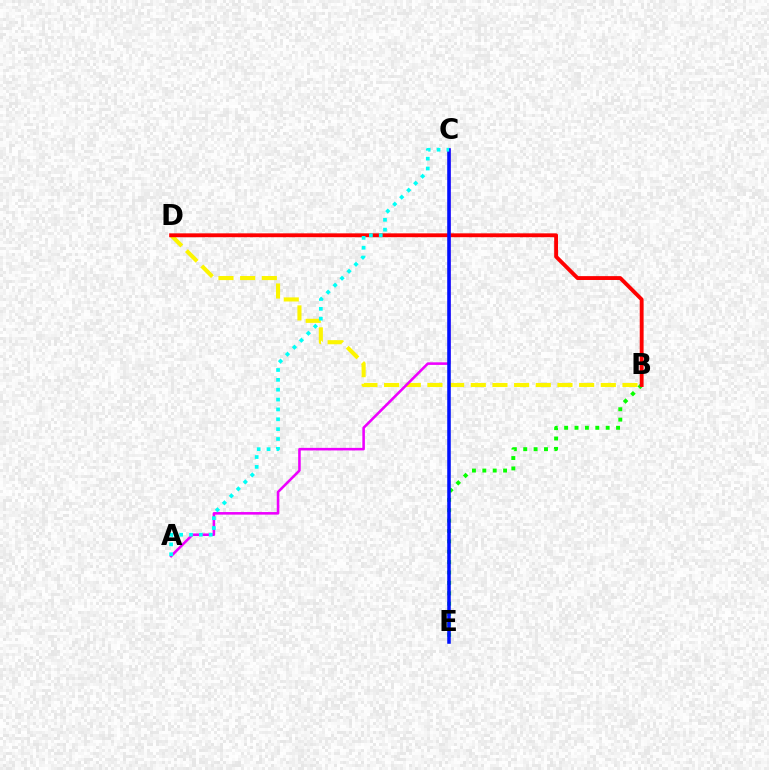{('B', 'D'): [{'color': '#fcf500', 'line_style': 'dashed', 'thickness': 2.94}, {'color': '#ff0000', 'line_style': 'solid', 'thickness': 2.79}], ('B', 'E'): [{'color': '#08ff00', 'line_style': 'dotted', 'thickness': 2.82}], ('A', 'C'): [{'color': '#ee00ff', 'line_style': 'solid', 'thickness': 1.85}, {'color': '#00fff6', 'line_style': 'dotted', 'thickness': 2.68}], ('C', 'E'): [{'color': '#0010ff', 'line_style': 'solid', 'thickness': 2.56}]}